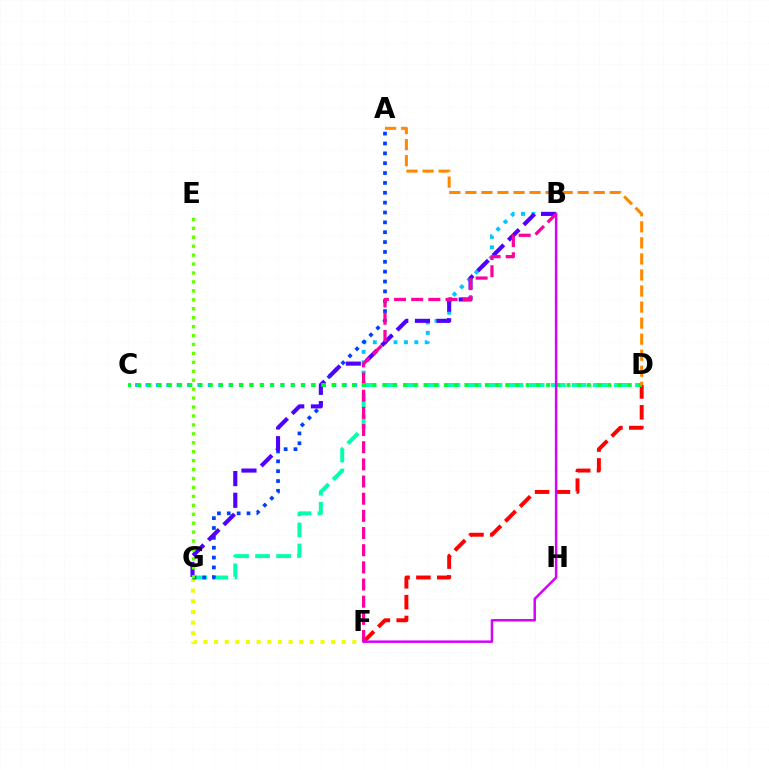{('B', 'C'): [{'color': '#00c7ff', 'line_style': 'dotted', 'thickness': 2.82}], ('F', 'G'): [{'color': '#eeff00', 'line_style': 'dotted', 'thickness': 2.89}], ('D', 'G'): [{'color': '#00ffaf', 'line_style': 'dashed', 'thickness': 2.86}], ('D', 'F'): [{'color': '#ff0000', 'line_style': 'dashed', 'thickness': 2.83}], ('A', 'G'): [{'color': '#003fff', 'line_style': 'dotted', 'thickness': 2.68}], ('B', 'G'): [{'color': '#4f00ff', 'line_style': 'dashed', 'thickness': 2.95}], ('B', 'F'): [{'color': '#ff00a0', 'line_style': 'dashed', 'thickness': 2.33}, {'color': '#d600ff', 'line_style': 'solid', 'thickness': 1.79}], ('C', 'D'): [{'color': '#00ff27', 'line_style': 'dotted', 'thickness': 2.78}], ('E', 'G'): [{'color': '#66ff00', 'line_style': 'dotted', 'thickness': 2.43}], ('A', 'D'): [{'color': '#ff8800', 'line_style': 'dashed', 'thickness': 2.18}]}